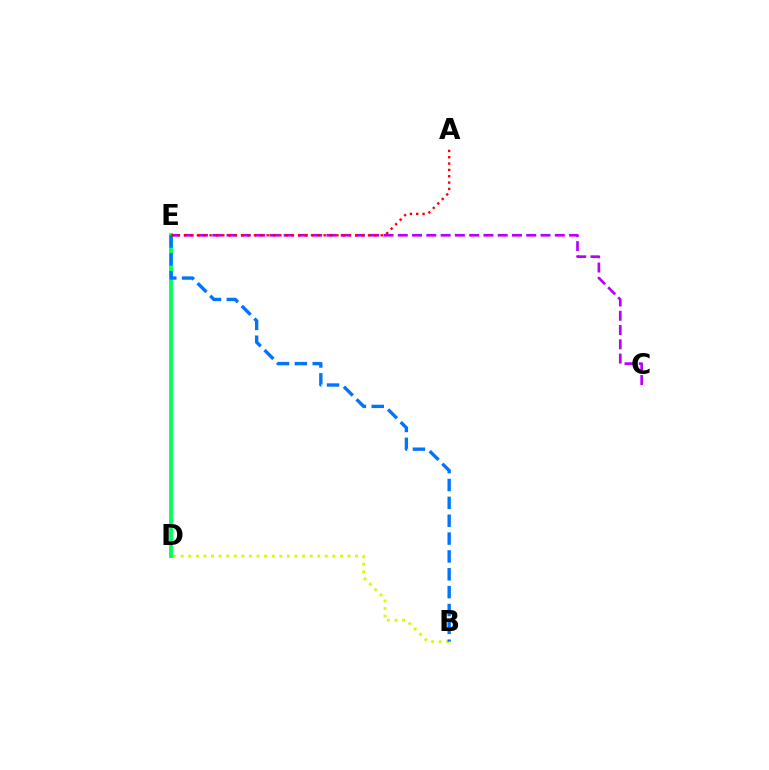{('C', 'E'): [{'color': '#b900ff', 'line_style': 'dashed', 'thickness': 1.94}], ('D', 'E'): [{'color': '#00ff5c', 'line_style': 'solid', 'thickness': 2.76}], ('B', 'D'): [{'color': '#d1ff00', 'line_style': 'dotted', 'thickness': 2.06}], ('B', 'E'): [{'color': '#0074ff', 'line_style': 'dashed', 'thickness': 2.43}], ('A', 'E'): [{'color': '#ff0000', 'line_style': 'dotted', 'thickness': 1.72}]}